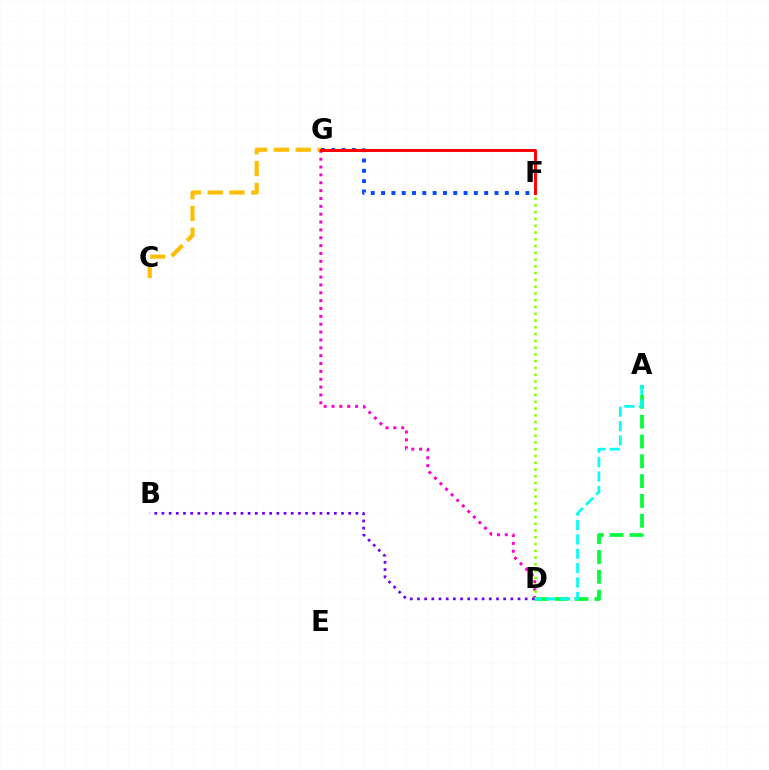{('C', 'G'): [{'color': '#ffbd00', 'line_style': 'dashed', 'thickness': 2.96}], ('D', 'G'): [{'color': '#ff00cf', 'line_style': 'dotted', 'thickness': 2.14}], ('F', 'G'): [{'color': '#004bff', 'line_style': 'dotted', 'thickness': 2.8}, {'color': '#ff0000', 'line_style': 'solid', 'thickness': 2.11}], ('A', 'D'): [{'color': '#00ff39', 'line_style': 'dashed', 'thickness': 2.69}, {'color': '#00fff6', 'line_style': 'dashed', 'thickness': 1.95}], ('D', 'F'): [{'color': '#84ff00', 'line_style': 'dotted', 'thickness': 1.84}], ('B', 'D'): [{'color': '#7200ff', 'line_style': 'dotted', 'thickness': 1.95}]}